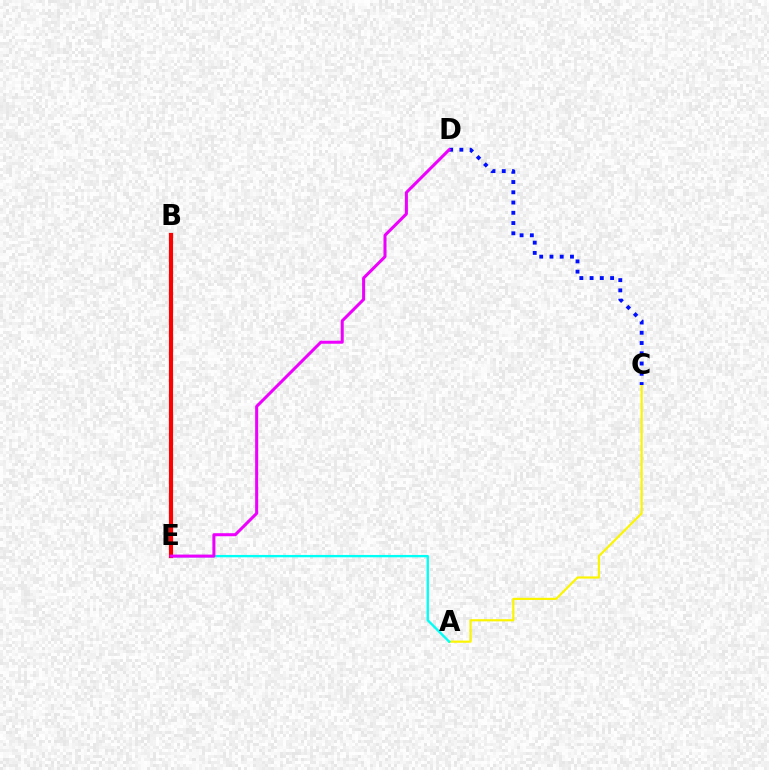{('A', 'C'): [{'color': '#fcf500', 'line_style': 'solid', 'thickness': 1.57}], ('B', 'E'): [{'color': '#08ff00', 'line_style': 'solid', 'thickness': 1.6}, {'color': '#ff0000', 'line_style': 'solid', 'thickness': 2.98}], ('A', 'E'): [{'color': '#00fff6', 'line_style': 'solid', 'thickness': 1.7}], ('C', 'D'): [{'color': '#0010ff', 'line_style': 'dotted', 'thickness': 2.79}], ('D', 'E'): [{'color': '#ee00ff', 'line_style': 'solid', 'thickness': 2.18}]}